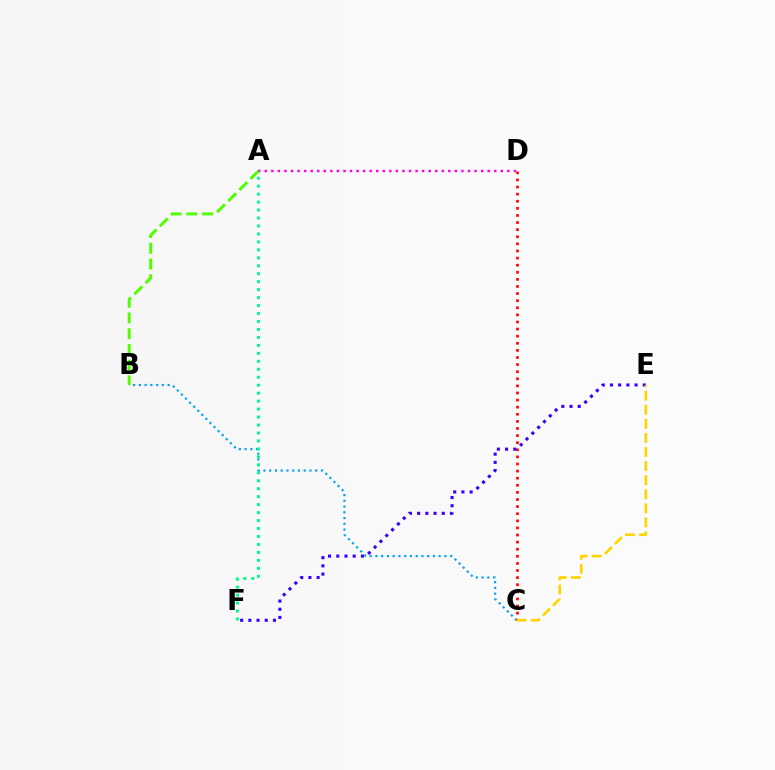{('A', 'D'): [{'color': '#ff00ed', 'line_style': 'dotted', 'thickness': 1.78}], ('B', 'C'): [{'color': '#009eff', 'line_style': 'dotted', 'thickness': 1.56}], ('A', 'F'): [{'color': '#00ff86', 'line_style': 'dotted', 'thickness': 2.16}], ('A', 'B'): [{'color': '#4fff00', 'line_style': 'dashed', 'thickness': 2.14}], ('C', 'D'): [{'color': '#ff0000', 'line_style': 'dotted', 'thickness': 1.93}], ('E', 'F'): [{'color': '#3700ff', 'line_style': 'dotted', 'thickness': 2.23}], ('C', 'E'): [{'color': '#ffd500', 'line_style': 'dashed', 'thickness': 1.91}]}